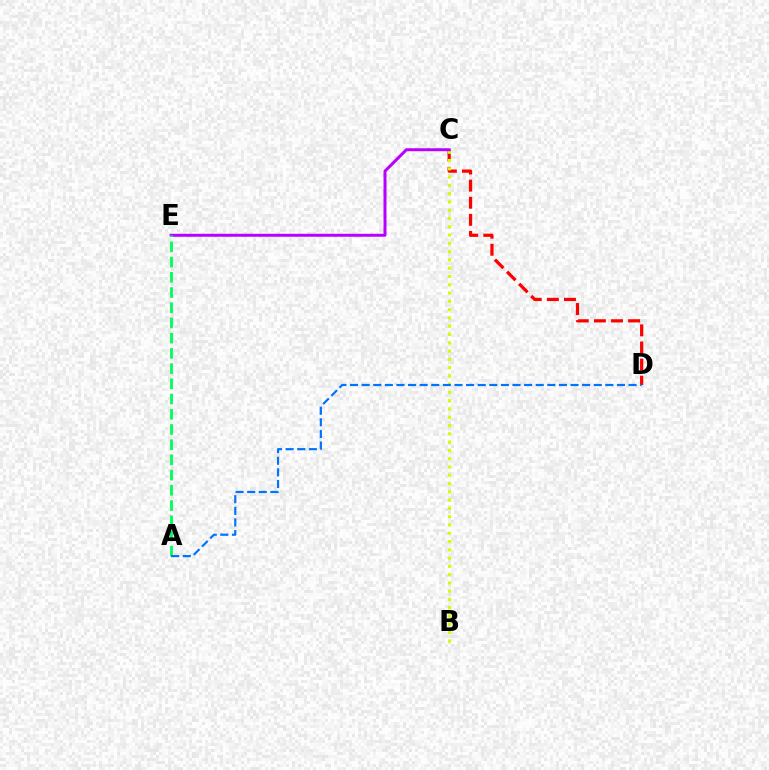{('C', 'D'): [{'color': '#ff0000', 'line_style': 'dashed', 'thickness': 2.32}], ('B', 'C'): [{'color': '#d1ff00', 'line_style': 'dotted', 'thickness': 2.25}], ('C', 'E'): [{'color': '#b900ff', 'line_style': 'solid', 'thickness': 2.14}], ('A', 'E'): [{'color': '#00ff5c', 'line_style': 'dashed', 'thickness': 2.07}], ('A', 'D'): [{'color': '#0074ff', 'line_style': 'dashed', 'thickness': 1.58}]}